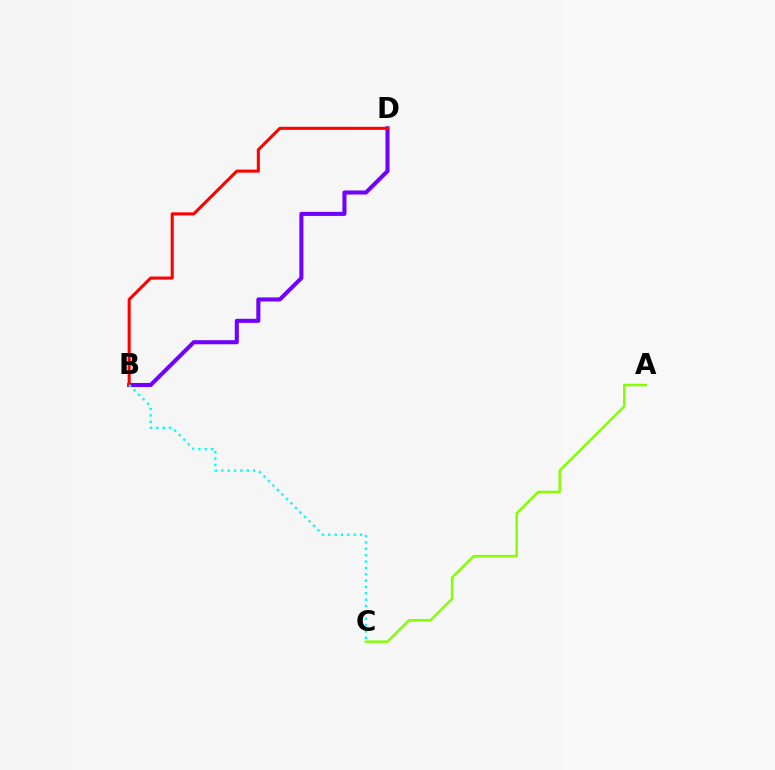{('B', 'D'): [{'color': '#7200ff', 'line_style': 'solid', 'thickness': 2.93}, {'color': '#ff0000', 'line_style': 'solid', 'thickness': 2.2}], ('B', 'C'): [{'color': '#00fff6', 'line_style': 'dotted', 'thickness': 1.73}], ('A', 'C'): [{'color': '#84ff00', 'line_style': 'solid', 'thickness': 1.78}]}